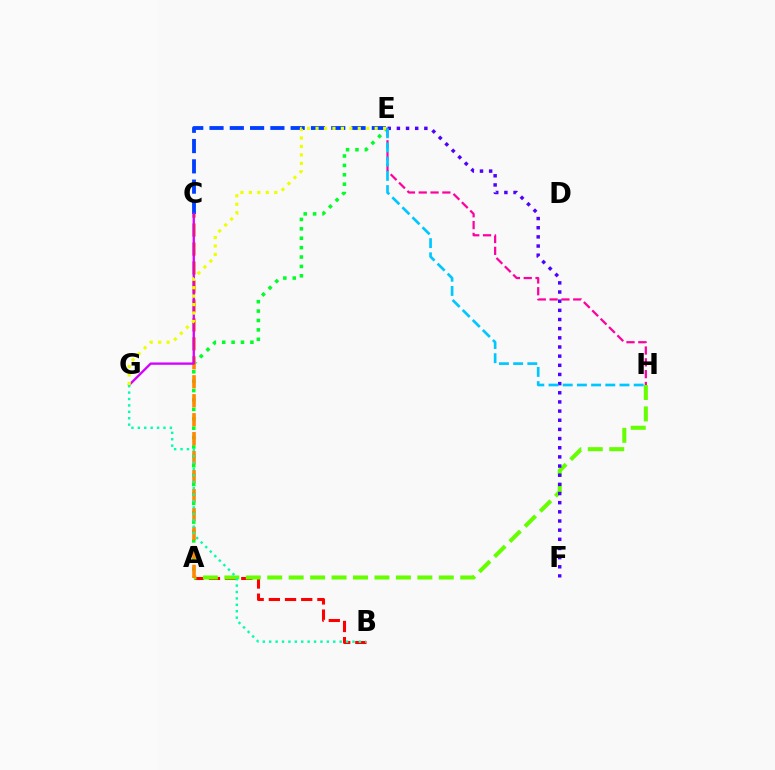{('A', 'E'): [{'color': '#00ff27', 'line_style': 'dotted', 'thickness': 2.55}], ('A', 'B'): [{'color': '#ff0000', 'line_style': 'dashed', 'thickness': 2.2}], ('A', 'H'): [{'color': '#66ff00', 'line_style': 'dashed', 'thickness': 2.91}], ('C', 'E'): [{'color': '#003fff', 'line_style': 'dashed', 'thickness': 2.76}], ('A', 'C'): [{'color': '#ff8800', 'line_style': 'dashed', 'thickness': 2.58}], ('E', 'H'): [{'color': '#ff00a0', 'line_style': 'dashed', 'thickness': 1.61}, {'color': '#00c7ff', 'line_style': 'dashed', 'thickness': 1.93}], ('C', 'G'): [{'color': '#d600ff', 'line_style': 'solid', 'thickness': 1.68}], ('E', 'G'): [{'color': '#eeff00', 'line_style': 'dotted', 'thickness': 2.3}], ('E', 'F'): [{'color': '#4f00ff', 'line_style': 'dotted', 'thickness': 2.49}], ('B', 'G'): [{'color': '#00ffaf', 'line_style': 'dotted', 'thickness': 1.74}]}